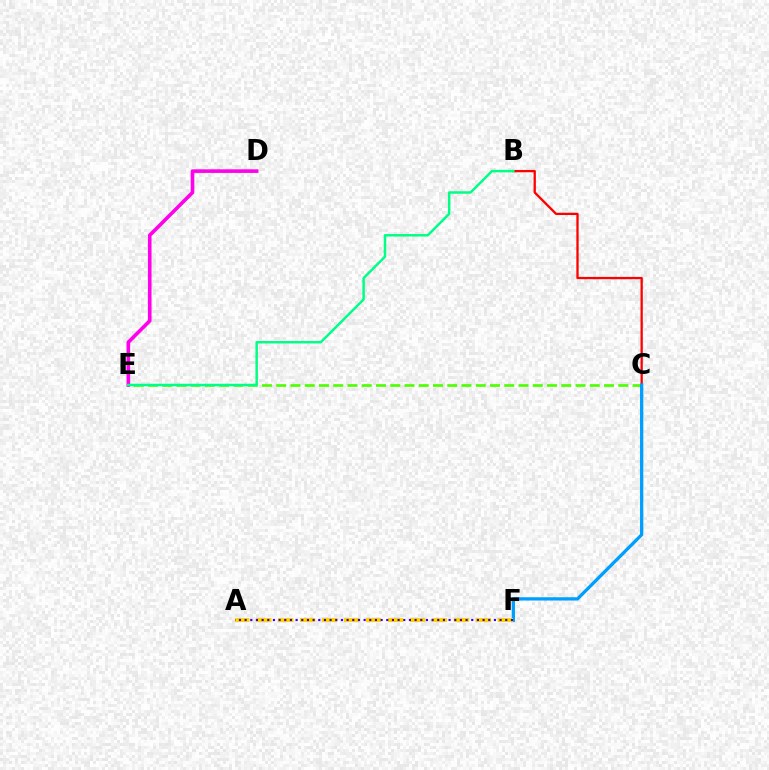{('C', 'E'): [{'color': '#4fff00', 'line_style': 'dashed', 'thickness': 1.94}], ('D', 'E'): [{'color': '#ff00ed', 'line_style': 'solid', 'thickness': 2.61}], ('B', 'C'): [{'color': '#ff0000', 'line_style': 'solid', 'thickness': 1.65}], ('C', 'F'): [{'color': '#009eff', 'line_style': 'solid', 'thickness': 2.36}], ('A', 'F'): [{'color': '#ffd500', 'line_style': 'dashed', 'thickness': 2.98}, {'color': '#3700ff', 'line_style': 'dotted', 'thickness': 1.54}], ('B', 'E'): [{'color': '#00ff86', 'line_style': 'solid', 'thickness': 1.78}]}